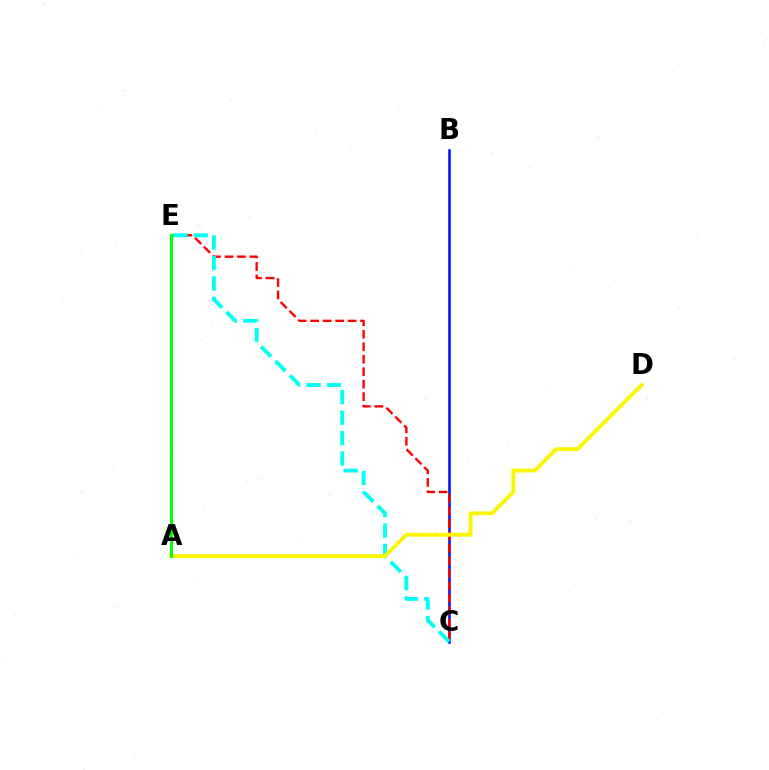{('A', 'E'): [{'color': '#ee00ff', 'line_style': 'dashed', 'thickness': 2.12}, {'color': '#08ff00', 'line_style': 'solid', 'thickness': 2.19}], ('B', 'C'): [{'color': '#0010ff', 'line_style': 'solid', 'thickness': 1.85}], ('C', 'E'): [{'color': '#ff0000', 'line_style': 'dashed', 'thickness': 1.7}, {'color': '#00fff6', 'line_style': 'dashed', 'thickness': 2.78}], ('A', 'D'): [{'color': '#fcf500', 'line_style': 'solid', 'thickness': 2.78}]}